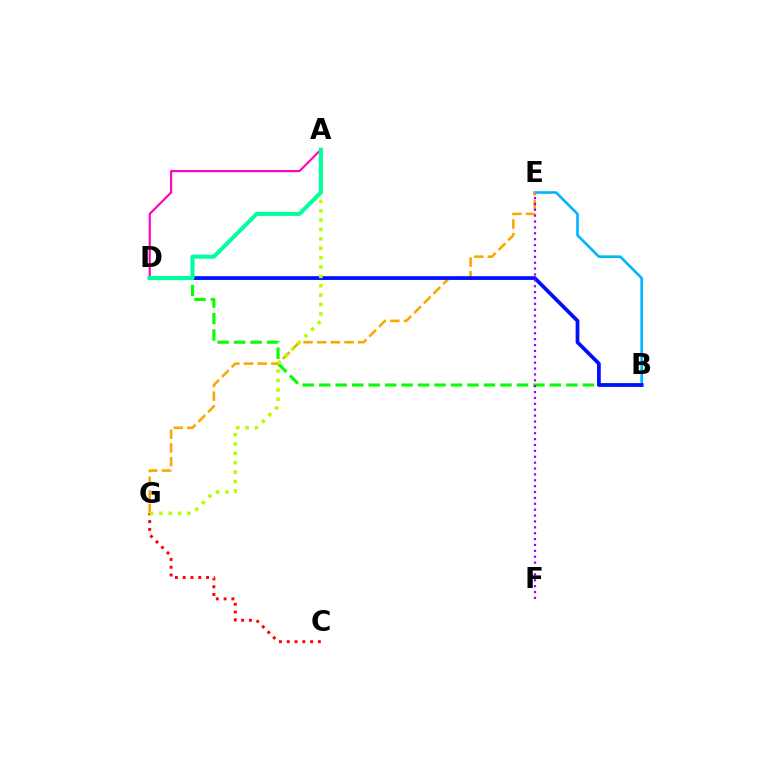{('B', 'D'): [{'color': '#08ff00', 'line_style': 'dashed', 'thickness': 2.24}, {'color': '#0010ff', 'line_style': 'solid', 'thickness': 2.7}], ('B', 'E'): [{'color': '#00b5ff', 'line_style': 'solid', 'thickness': 1.89}], ('E', 'G'): [{'color': '#ffa500', 'line_style': 'dashed', 'thickness': 1.86}], ('C', 'G'): [{'color': '#ff0000', 'line_style': 'dotted', 'thickness': 2.11}], ('A', 'G'): [{'color': '#b3ff00', 'line_style': 'dotted', 'thickness': 2.55}], ('A', 'D'): [{'color': '#ff00bd', 'line_style': 'solid', 'thickness': 1.54}, {'color': '#00ff9d', 'line_style': 'solid', 'thickness': 2.95}], ('E', 'F'): [{'color': '#9b00ff', 'line_style': 'dotted', 'thickness': 1.6}]}